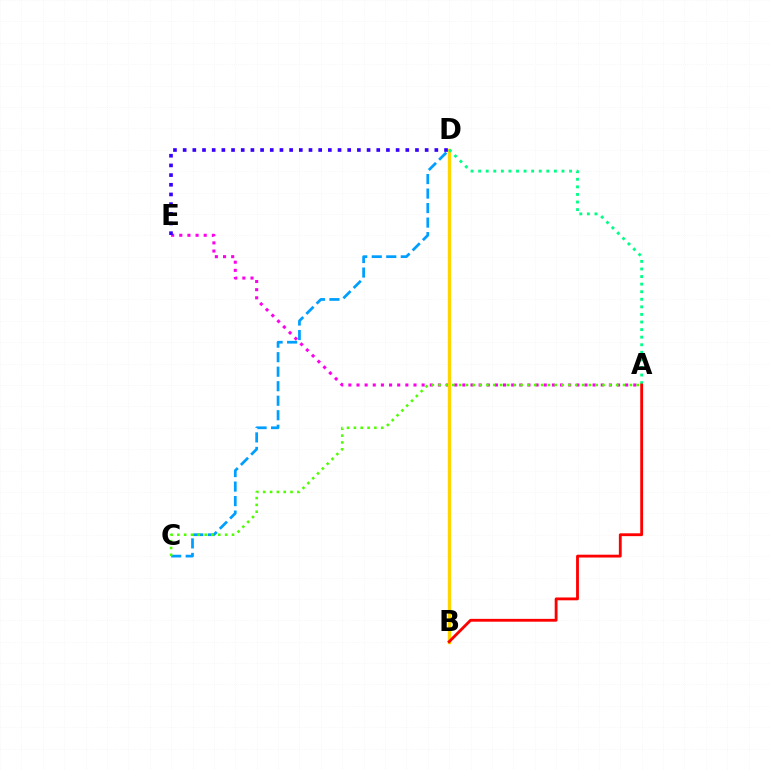{('C', 'D'): [{'color': '#009eff', 'line_style': 'dashed', 'thickness': 1.97}], ('A', 'E'): [{'color': '#ff00ed', 'line_style': 'dotted', 'thickness': 2.21}], ('A', 'C'): [{'color': '#4fff00', 'line_style': 'dotted', 'thickness': 1.86}], ('B', 'D'): [{'color': '#ffd500', 'line_style': 'solid', 'thickness': 2.41}], ('D', 'E'): [{'color': '#3700ff', 'line_style': 'dotted', 'thickness': 2.63}], ('A', 'D'): [{'color': '#00ff86', 'line_style': 'dotted', 'thickness': 2.06}], ('A', 'B'): [{'color': '#ff0000', 'line_style': 'solid', 'thickness': 2.04}]}